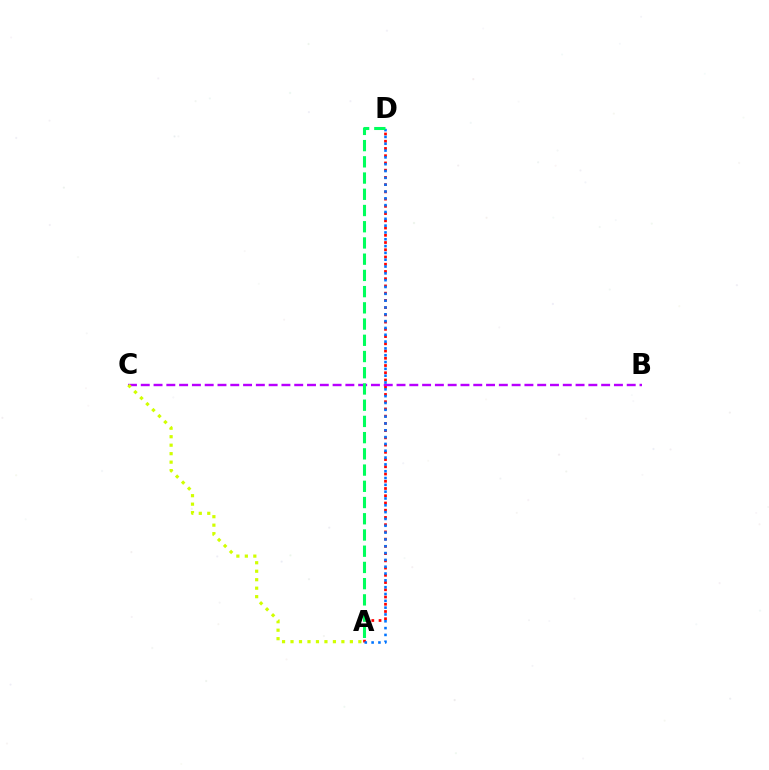{('A', 'D'): [{'color': '#ff0000', 'line_style': 'dotted', 'thickness': 1.97}, {'color': '#0074ff', 'line_style': 'dotted', 'thickness': 1.85}, {'color': '#00ff5c', 'line_style': 'dashed', 'thickness': 2.2}], ('B', 'C'): [{'color': '#b900ff', 'line_style': 'dashed', 'thickness': 1.74}], ('A', 'C'): [{'color': '#d1ff00', 'line_style': 'dotted', 'thickness': 2.3}]}